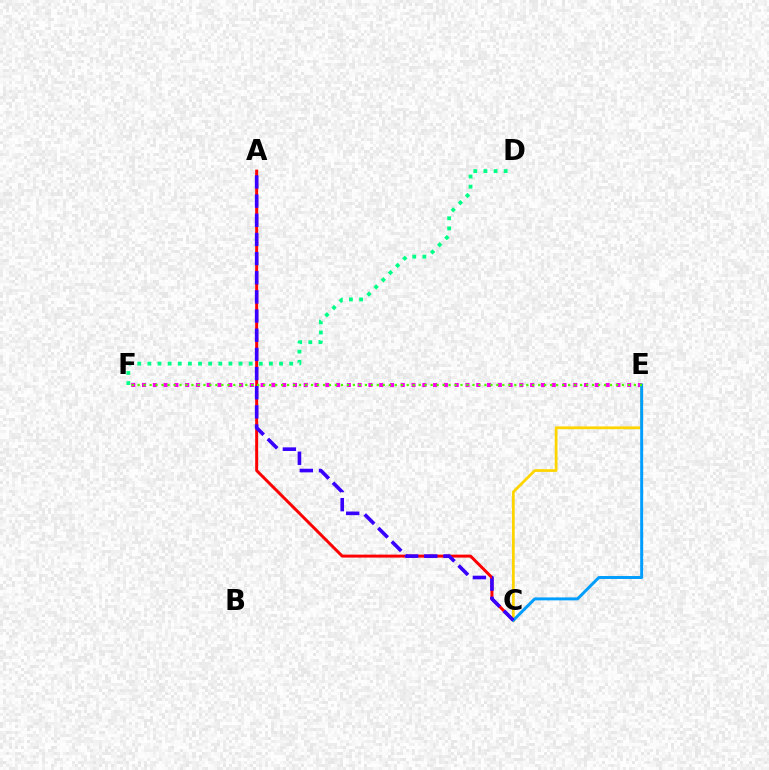{('A', 'C'): [{'color': '#ff0000', 'line_style': 'solid', 'thickness': 2.14}, {'color': '#3700ff', 'line_style': 'dashed', 'thickness': 2.6}], ('E', 'F'): [{'color': '#ff00ed', 'line_style': 'dotted', 'thickness': 2.93}, {'color': '#4fff00', 'line_style': 'dotted', 'thickness': 1.62}], ('C', 'E'): [{'color': '#ffd500', 'line_style': 'solid', 'thickness': 1.98}, {'color': '#009eff', 'line_style': 'solid', 'thickness': 2.12}], ('D', 'F'): [{'color': '#00ff86', 'line_style': 'dotted', 'thickness': 2.75}]}